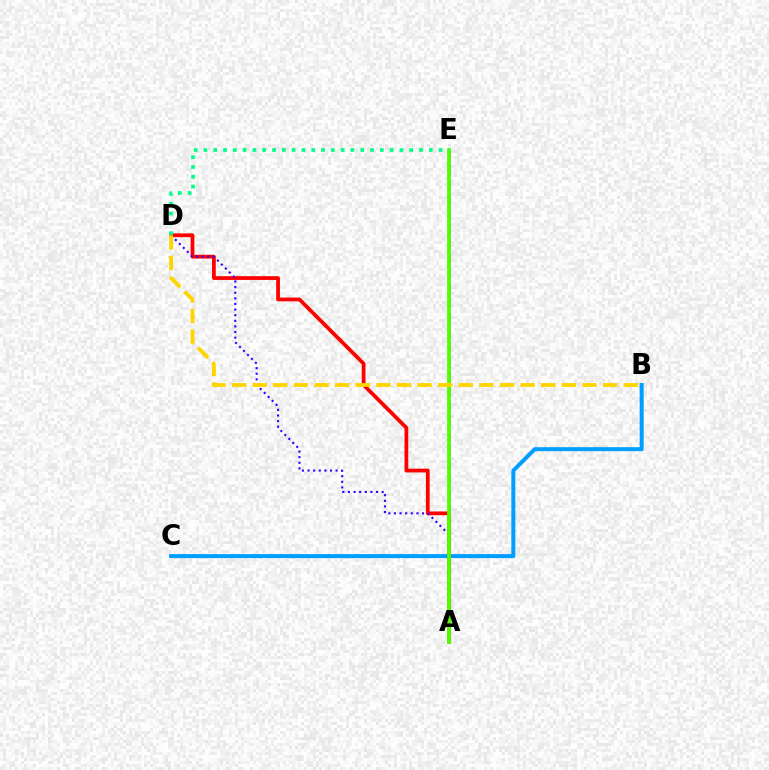{('B', 'C'): [{'color': '#009eff', 'line_style': 'solid', 'thickness': 2.87}], ('A', 'E'): [{'color': '#ff00ed', 'line_style': 'dashed', 'thickness': 2.0}, {'color': '#4fff00', 'line_style': 'solid', 'thickness': 2.73}], ('A', 'D'): [{'color': '#ff0000', 'line_style': 'solid', 'thickness': 2.71}, {'color': '#3700ff', 'line_style': 'dotted', 'thickness': 1.53}], ('D', 'E'): [{'color': '#00ff86', 'line_style': 'dotted', 'thickness': 2.66}], ('B', 'D'): [{'color': '#ffd500', 'line_style': 'dashed', 'thickness': 2.8}]}